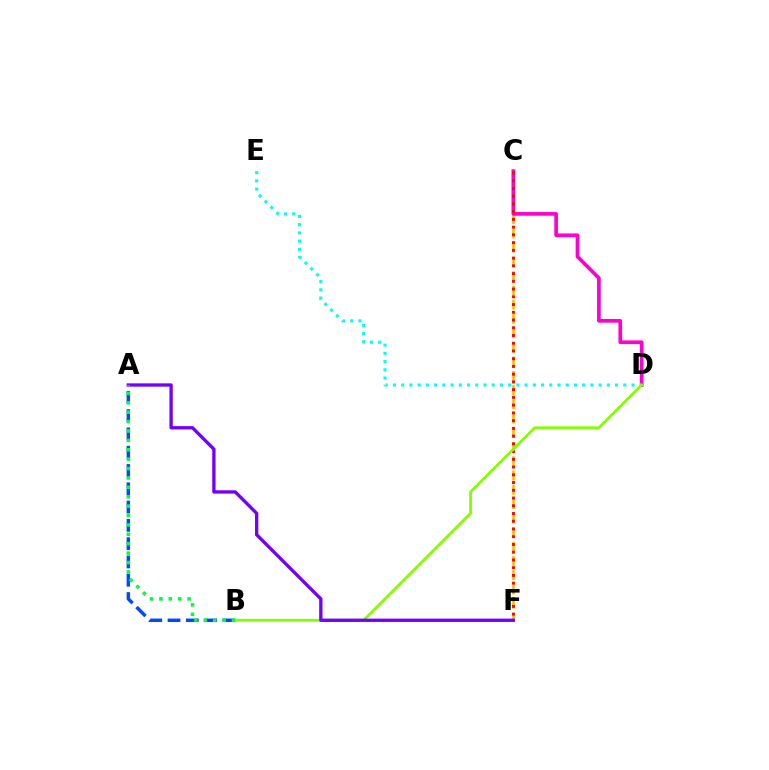{('A', 'B'): [{'color': '#004bff', 'line_style': 'dashed', 'thickness': 2.49}, {'color': '#00ff39', 'line_style': 'dotted', 'thickness': 2.55}], ('C', 'F'): [{'color': '#ffbd00', 'line_style': 'dashed', 'thickness': 1.93}, {'color': '#ff0000', 'line_style': 'dotted', 'thickness': 2.1}], ('C', 'D'): [{'color': '#ff00cf', 'line_style': 'solid', 'thickness': 2.66}], ('D', 'E'): [{'color': '#00fff6', 'line_style': 'dotted', 'thickness': 2.23}], ('B', 'D'): [{'color': '#84ff00', 'line_style': 'solid', 'thickness': 2.05}], ('A', 'F'): [{'color': '#7200ff', 'line_style': 'solid', 'thickness': 2.39}]}